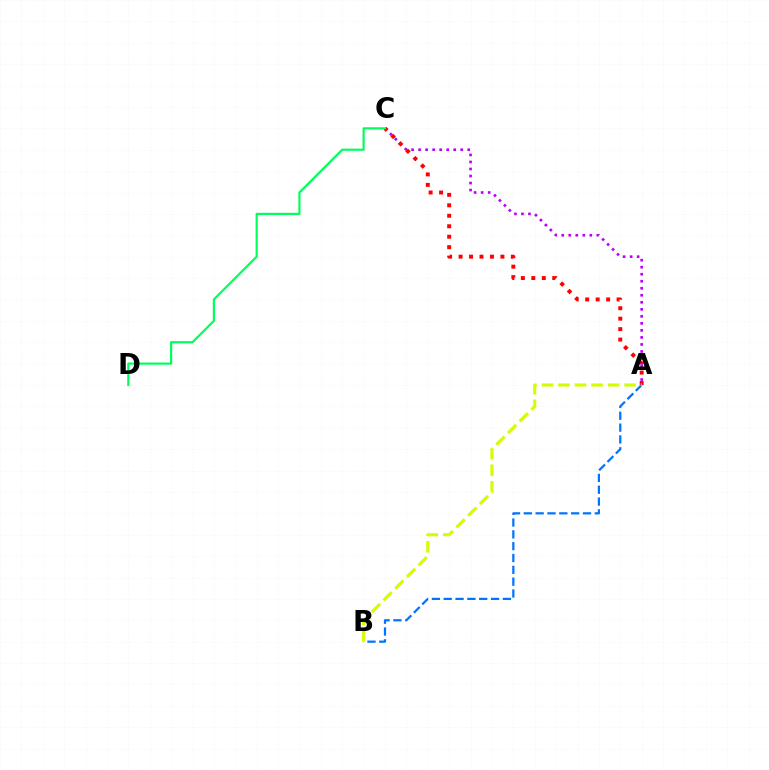{('A', 'C'): [{'color': '#b900ff', 'line_style': 'dotted', 'thickness': 1.91}, {'color': '#ff0000', 'line_style': 'dotted', 'thickness': 2.84}], ('C', 'D'): [{'color': '#00ff5c', 'line_style': 'solid', 'thickness': 1.57}], ('A', 'B'): [{'color': '#0074ff', 'line_style': 'dashed', 'thickness': 1.61}, {'color': '#d1ff00', 'line_style': 'dashed', 'thickness': 2.25}]}